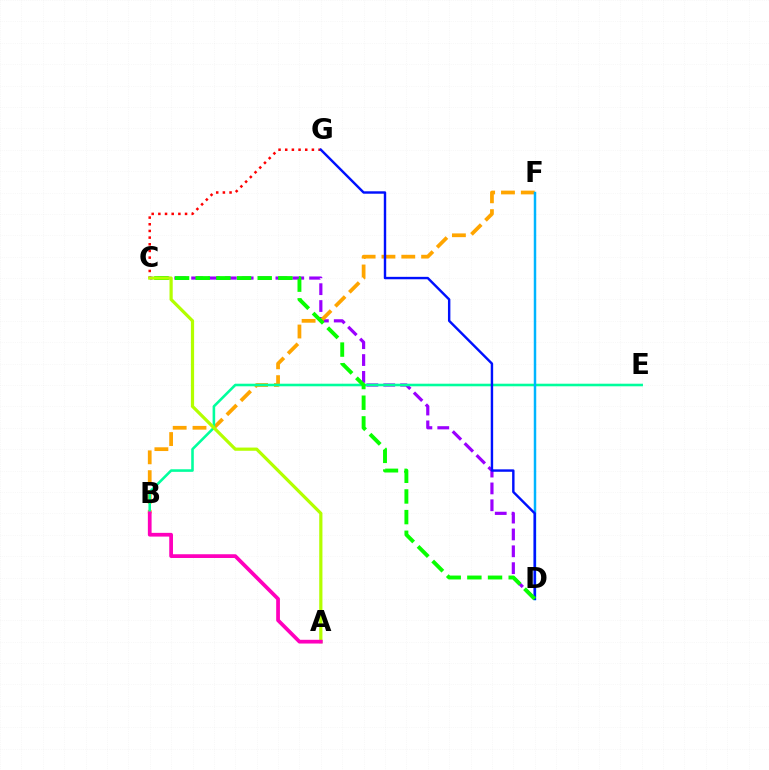{('C', 'G'): [{'color': '#ff0000', 'line_style': 'dotted', 'thickness': 1.81}], ('C', 'D'): [{'color': '#9b00ff', 'line_style': 'dashed', 'thickness': 2.29}, {'color': '#08ff00', 'line_style': 'dashed', 'thickness': 2.81}], ('B', 'F'): [{'color': '#ffa500', 'line_style': 'dashed', 'thickness': 2.69}], ('B', 'E'): [{'color': '#00ff9d', 'line_style': 'solid', 'thickness': 1.86}], ('D', 'F'): [{'color': '#00b5ff', 'line_style': 'solid', 'thickness': 1.78}], ('D', 'G'): [{'color': '#0010ff', 'line_style': 'solid', 'thickness': 1.74}], ('A', 'C'): [{'color': '#b3ff00', 'line_style': 'solid', 'thickness': 2.31}], ('A', 'B'): [{'color': '#ff00bd', 'line_style': 'solid', 'thickness': 2.69}]}